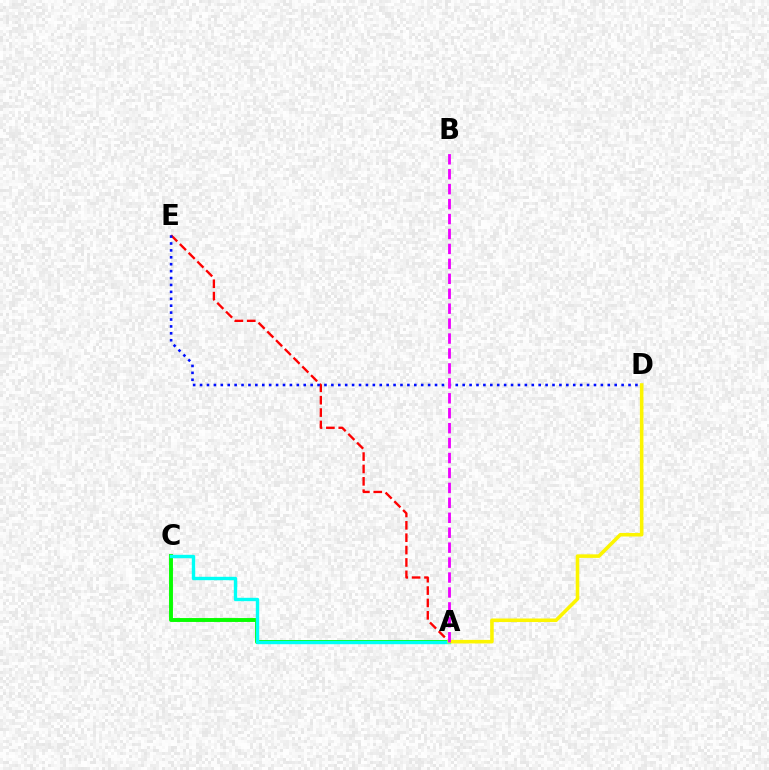{('A', 'E'): [{'color': '#ff0000', 'line_style': 'dashed', 'thickness': 1.68}], ('D', 'E'): [{'color': '#0010ff', 'line_style': 'dotted', 'thickness': 1.88}], ('A', 'C'): [{'color': '#08ff00', 'line_style': 'solid', 'thickness': 2.81}, {'color': '#00fff6', 'line_style': 'solid', 'thickness': 2.44}], ('A', 'D'): [{'color': '#fcf500', 'line_style': 'solid', 'thickness': 2.56}], ('A', 'B'): [{'color': '#ee00ff', 'line_style': 'dashed', 'thickness': 2.03}]}